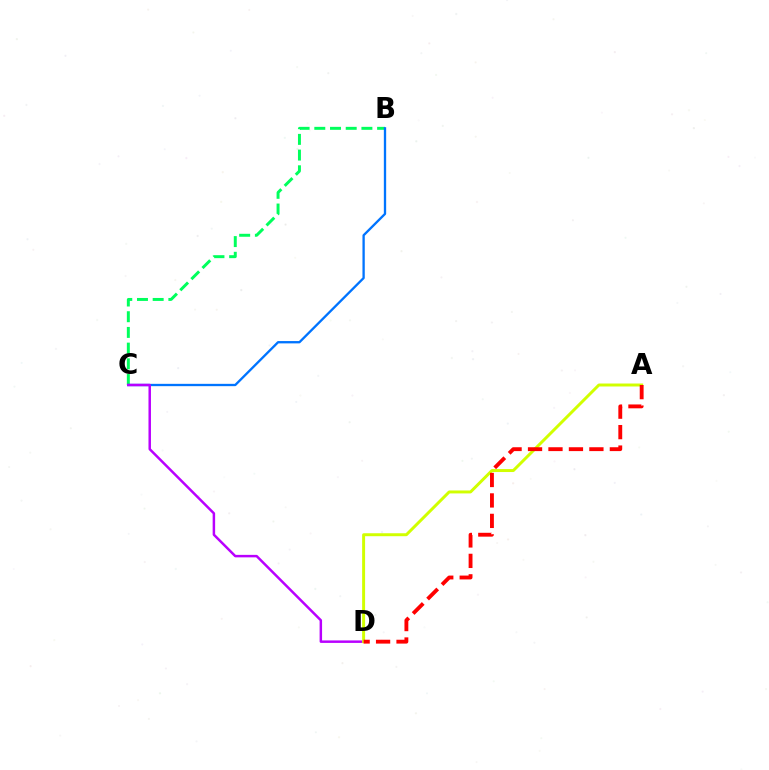{('B', 'C'): [{'color': '#00ff5c', 'line_style': 'dashed', 'thickness': 2.13}, {'color': '#0074ff', 'line_style': 'solid', 'thickness': 1.67}], ('C', 'D'): [{'color': '#b900ff', 'line_style': 'solid', 'thickness': 1.79}], ('A', 'D'): [{'color': '#d1ff00', 'line_style': 'solid', 'thickness': 2.13}, {'color': '#ff0000', 'line_style': 'dashed', 'thickness': 2.78}]}